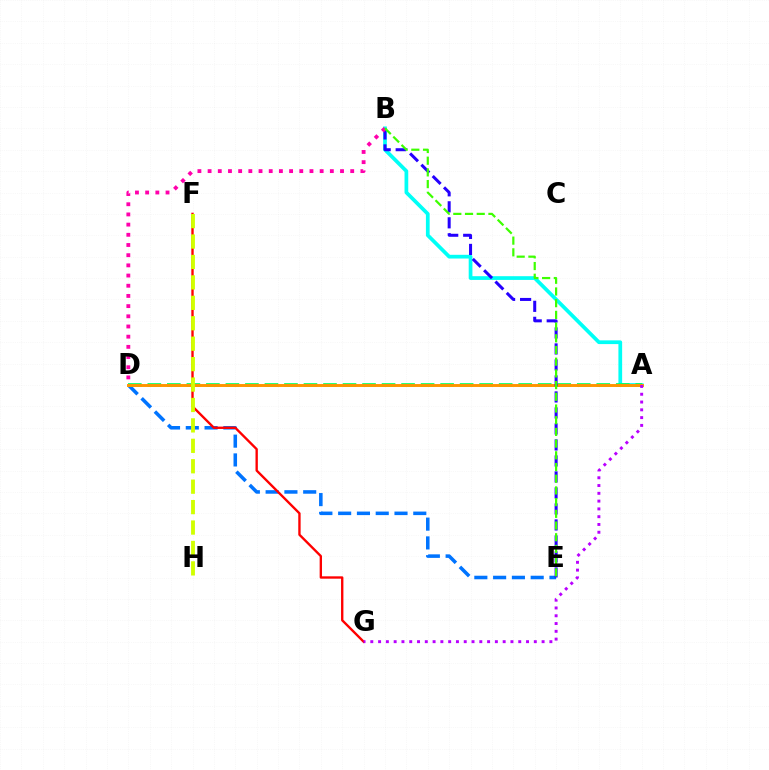{('D', 'E'): [{'color': '#0074ff', 'line_style': 'dashed', 'thickness': 2.55}], ('A', 'B'): [{'color': '#00fff6', 'line_style': 'solid', 'thickness': 2.68}], ('A', 'D'): [{'color': '#00ff5c', 'line_style': 'dashed', 'thickness': 2.65}, {'color': '#ff9400', 'line_style': 'solid', 'thickness': 2.1}], ('F', 'G'): [{'color': '#ff0000', 'line_style': 'solid', 'thickness': 1.7}], ('B', 'E'): [{'color': '#2500ff', 'line_style': 'dashed', 'thickness': 2.17}, {'color': '#3dff00', 'line_style': 'dashed', 'thickness': 1.59}], ('F', 'H'): [{'color': '#d1ff00', 'line_style': 'dashed', 'thickness': 2.78}], ('A', 'G'): [{'color': '#b900ff', 'line_style': 'dotted', 'thickness': 2.12}], ('B', 'D'): [{'color': '#ff00ac', 'line_style': 'dotted', 'thickness': 2.77}]}